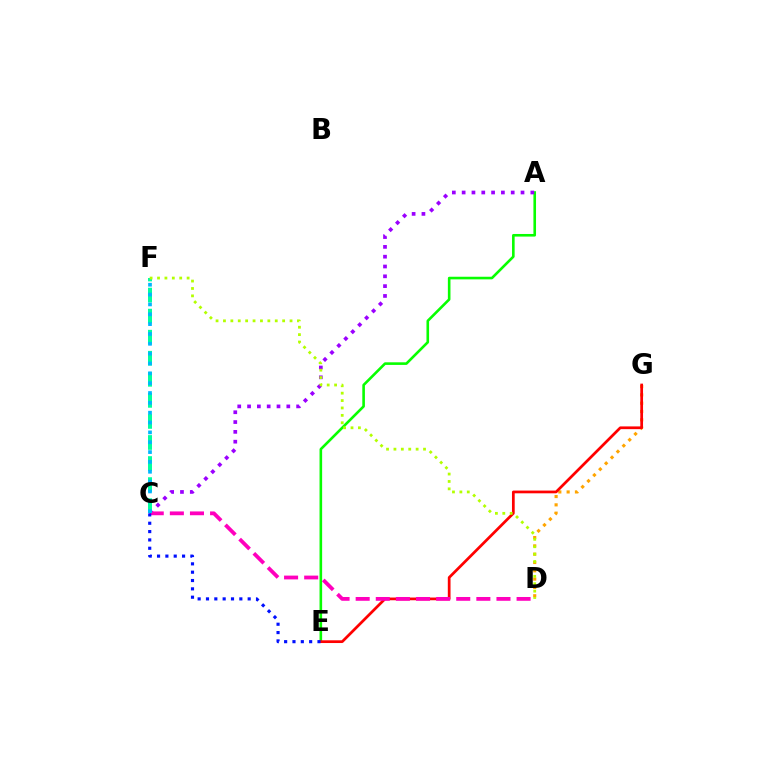{('D', 'G'): [{'color': '#ffa500', 'line_style': 'dotted', 'thickness': 2.26}], ('A', 'E'): [{'color': '#08ff00', 'line_style': 'solid', 'thickness': 1.88}], ('A', 'C'): [{'color': '#9b00ff', 'line_style': 'dotted', 'thickness': 2.67}], ('E', 'G'): [{'color': '#ff0000', 'line_style': 'solid', 'thickness': 1.97}], ('C', 'D'): [{'color': '#ff00bd', 'line_style': 'dashed', 'thickness': 2.73}], ('C', 'F'): [{'color': '#00ff9d', 'line_style': 'dashed', 'thickness': 2.86}, {'color': '#00b5ff', 'line_style': 'dotted', 'thickness': 2.67}], ('D', 'F'): [{'color': '#b3ff00', 'line_style': 'dotted', 'thickness': 2.01}], ('C', 'E'): [{'color': '#0010ff', 'line_style': 'dotted', 'thickness': 2.27}]}